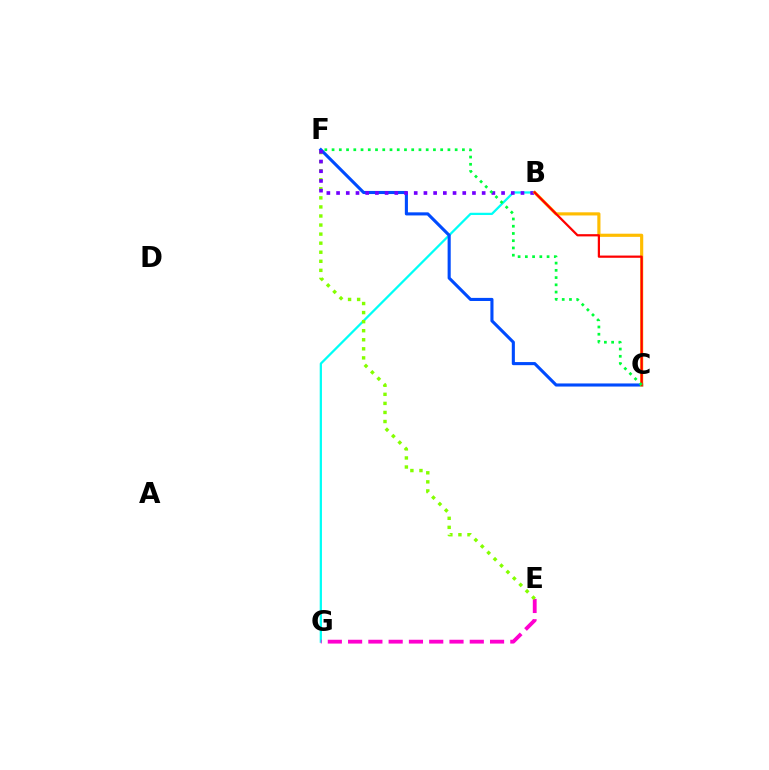{('B', 'G'): [{'color': '#00fff6', 'line_style': 'solid', 'thickness': 1.62}], ('E', 'G'): [{'color': '#ff00cf', 'line_style': 'dashed', 'thickness': 2.75}], ('E', 'F'): [{'color': '#84ff00', 'line_style': 'dotted', 'thickness': 2.46}], ('C', 'F'): [{'color': '#004bff', 'line_style': 'solid', 'thickness': 2.23}, {'color': '#00ff39', 'line_style': 'dotted', 'thickness': 1.97}], ('B', 'F'): [{'color': '#7200ff', 'line_style': 'dotted', 'thickness': 2.64}], ('B', 'C'): [{'color': '#ffbd00', 'line_style': 'solid', 'thickness': 2.27}, {'color': '#ff0000', 'line_style': 'solid', 'thickness': 1.61}]}